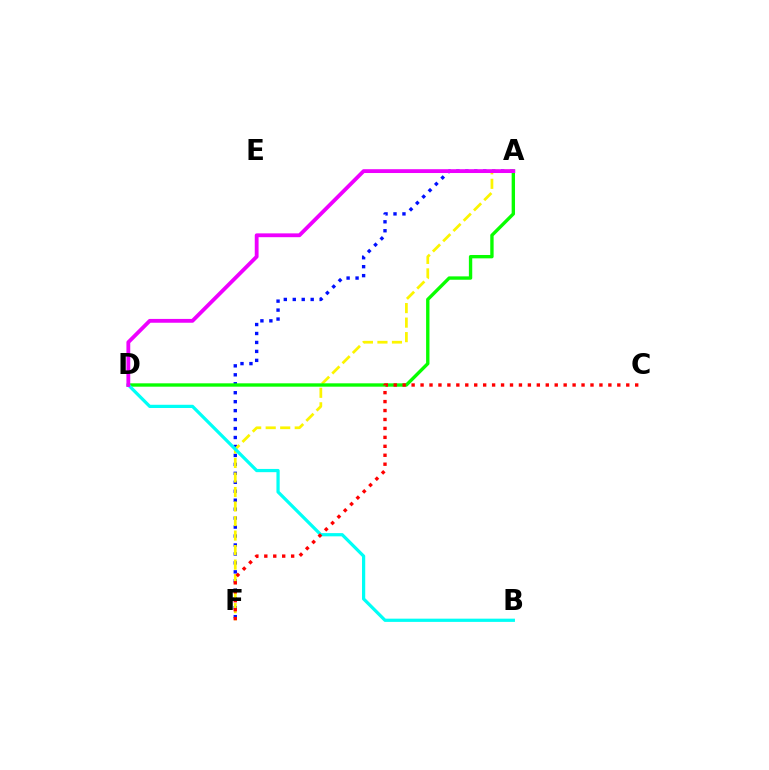{('A', 'F'): [{'color': '#0010ff', 'line_style': 'dotted', 'thickness': 2.43}, {'color': '#fcf500', 'line_style': 'dashed', 'thickness': 1.97}], ('A', 'D'): [{'color': '#08ff00', 'line_style': 'solid', 'thickness': 2.42}, {'color': '#ee00ff', 'line_style': 'solid', 'thickness': 2.75}], ('B', 'D'): [{'color': '#00fff6', 'line_style': 'solid', 'thickness': 2.33}], ('C', 'F'): [{'color': '#ff0000', 'line_style': 'dotted', 'thickness': 2.43}]}